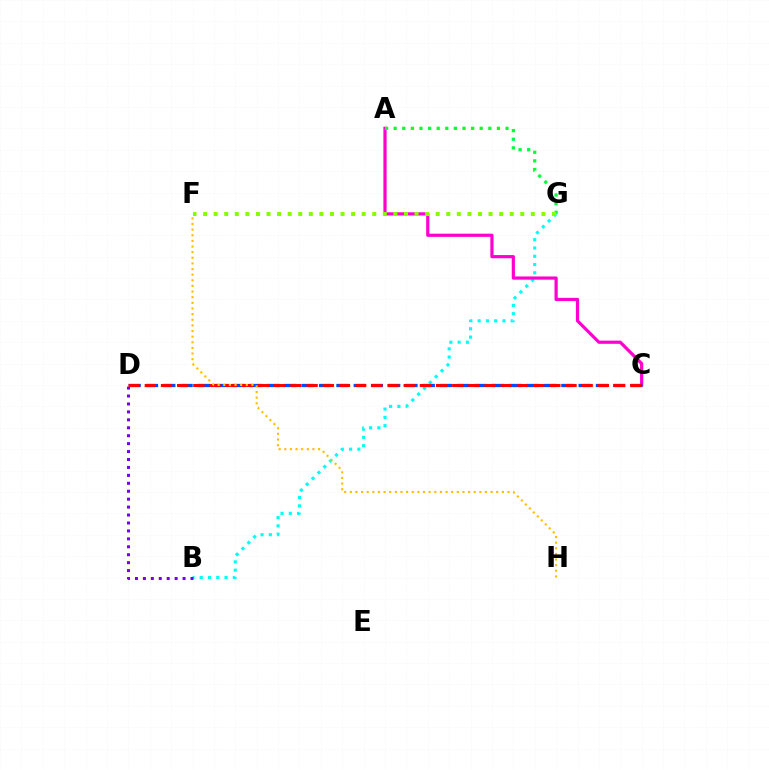{('B', 'G'): [{'color': '#00fff6', 'line_style': 'dotted', 'thickness': 2.25}], ('A', 'C'): [{'color': '#ff00cf', 'line_style': 'solid', 'thickness': 2.31}], ('C', 'D'): [{'color': '#004bff', 'line_style': 'dashed', 'thickness': 2.35}, {'color': '#ff0000', 'line_style': 'dashed', 'thickness': 2.2}], ('A', 'G'): [{'color': '#00ff39', 'line_style': 'dotted', 'thickness': 2.34}], ('B', 'D'): [{'color': '#7200ff', 'line_style': 'dotted', 'thickness': 2.16}], ('F', 'G'): [{'color': '#84ff00', 'line_style': 'dotted', 'thickness': 2.87}], ('F', 'H'): [{'color': '#ffbd00', 'line_style': 'dotted', 'thickness': 1.53}]}